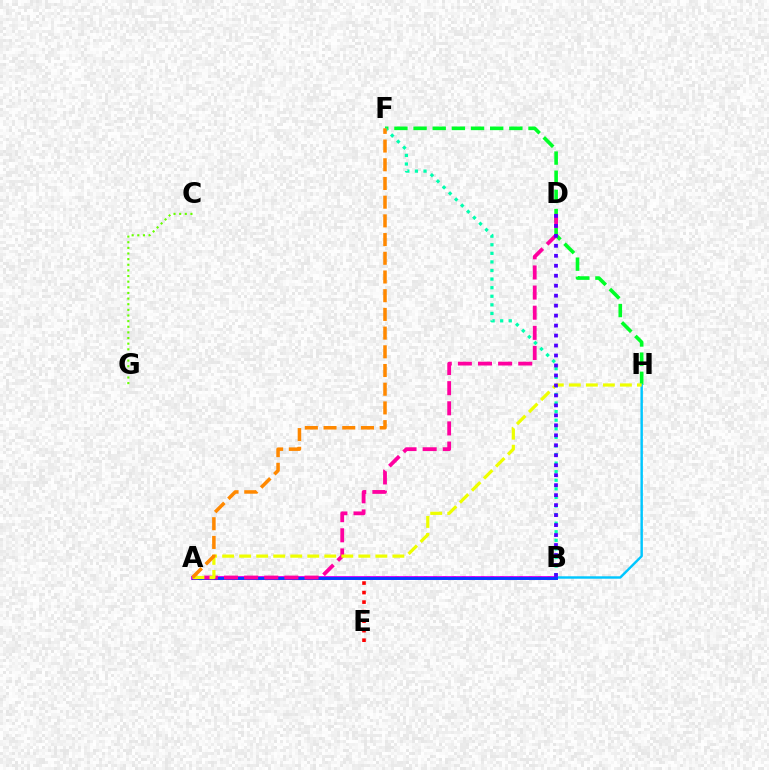{('F', 'H'): [{'color': '#00ff27', 'line_style': 'dashed', 'thickness': 2.6}], ('C', 'G'): [{'color': '#66ff00', 'line_style': 'dotted', 'thickness': 1.53}], ('B', 'H'): [{'color': '#00c7ff', 'line_style': 'solid', 'thickness': 1.76}], ('B', 'E'): [{'color': '#ff0000', 'line_style': 'dotted', 'thickness': 2.59}], ('A', 'B'): [{'color': '#d600ff', 'line_style': 'solid', 'thickness': 2.8}, {'color': '#003fff', 'line_style': 'solid', 'thickness': 2.05}], ('B', 'F'): [{'color': '#00ffaf', 'line_style': 'dotted', 'thickness': 2.33}], ('A', 'D'): [{'color': '#ff00a0', 'line_style': 'dashed', 'thickness': 2.73}], ('A', 'H'): [{'color': '#eeff00', 'line_style': 'dashed', 'thickness': 2.31}], ('B', 'D'): [{'color': '#4f00ff', 'line_style': 'dotted', 'thickness': 2.71}], ('A', 'F'): [{'color': '#ff8800', 'line_style': 'dashed', 'thickness': 2.54}]}